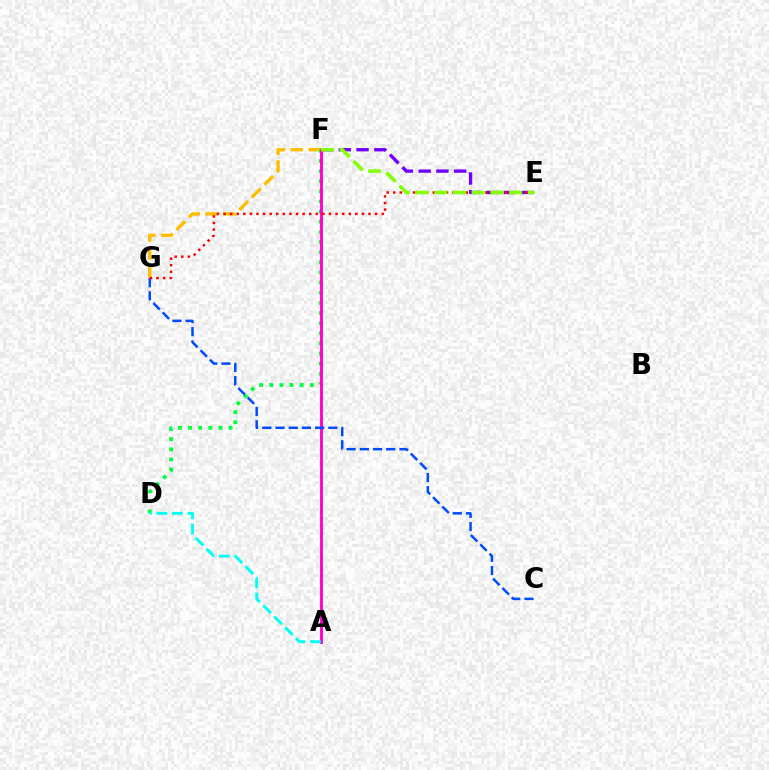{('F', 'G'): [{'color': '#ffbd00', 'line_style': 'dashed', 'thickness': 2.41}], ('D', 'F'): [{'color': '#00ff39', 'line_style': 'dotted', 'thickness': 2.75}], ('E', 'F'): [{'color': '#7200ff', 'line_style': 'dashed', 'thickness': 2.41}, {'color': '#84ff00', 'line_style': 'dashed', 'thickness': 2.54}], ('A', 'F'): [{'color': '#ff00cf', 'line_style': 'solid', 'thickness': 2.07}], ('C', 'G'): [{'color': '#004bff', 'line_style': 'dashed', 'thickness': 1.79}], ('E', 'G'): [{'color': '#ff0000', 'line_style': 'dotted', 'thickness': 1.79}], ('A', 'D'): [{'color': '#00fff6', 'line_style': 'dashed', 'thickness': 2.1}]}